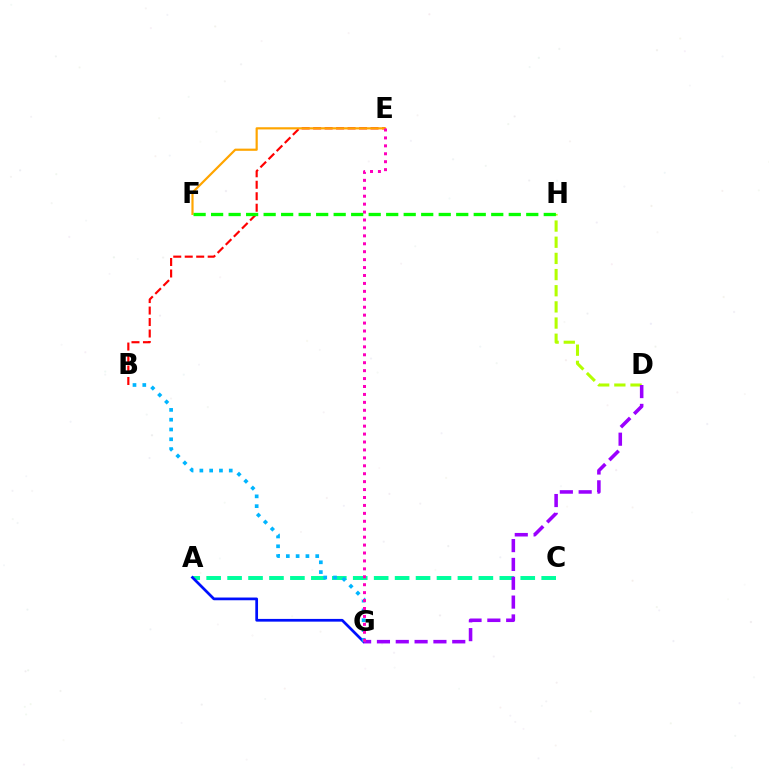{('B', 'E'): [{'color': '#ff0000', 'line_style': 'dashed', 'thickness': 1.56}], ('A', 'C'): [{'color': '#00ff9d', 'line_style': 'dashed', 'thickness': 2.84}], ('E', 'F'): [{'color': '#ffa500', 'line_style': 'solid', 'thickness': 1.58}], ('A', 'G'): [{'color': '#0010ff', 'line_style': 'solid', 'thickness': 1.96}], ('D', 'H'): [{'color': '#b3ff00', 'line_style': 'dashed', 'thickness': 2.2}], ('D', 'G'): [{'color': '#9b00ff', 'line_style': 'dashed', 'thickness': 2.56}], ('B', 'G'): [{'color': '#00b5ff', 'line_style': 'dotted', 'thickness': 2.66}], ('E', 'G'): [{'color': '#ff00bd', 'line_style': 'dotted', 'thickness': 2.15}], ('F', 'H'): [{'color': '#08ff00', 'line_style': 'dashed', 'thickness': 2.38}]}